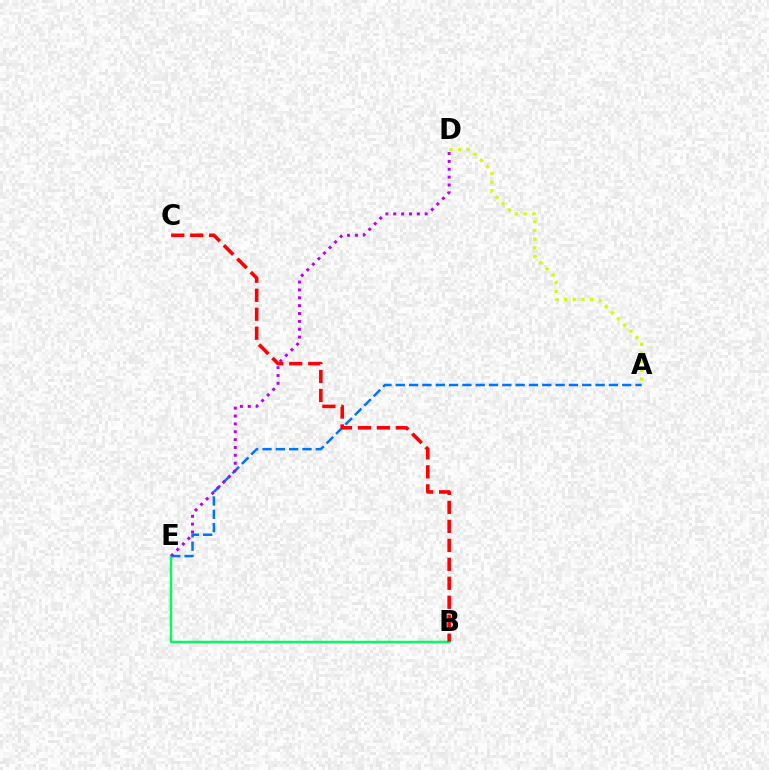{('A', 'E'): [{'color': '#0074ff', 'line_style': 'dashed', 'thickness': 1.81}], ('A', 'D'): [{'color': '#d1ff00', 'line_style': 'dotted', 'thickness': 2.37}], ('B', 'E'): [{'color': '#00ff5c', 'line_style': 'solid', 'thickness': 1.8}], ('D', 'E'): [{'color': '#b900ff', 'line_style': 'dotted', 'thickness': 2.14}], ('B', 'C'): [{'color': '#ff0000', 'line_style': 'dashed', 'thickness': 2.58}]}